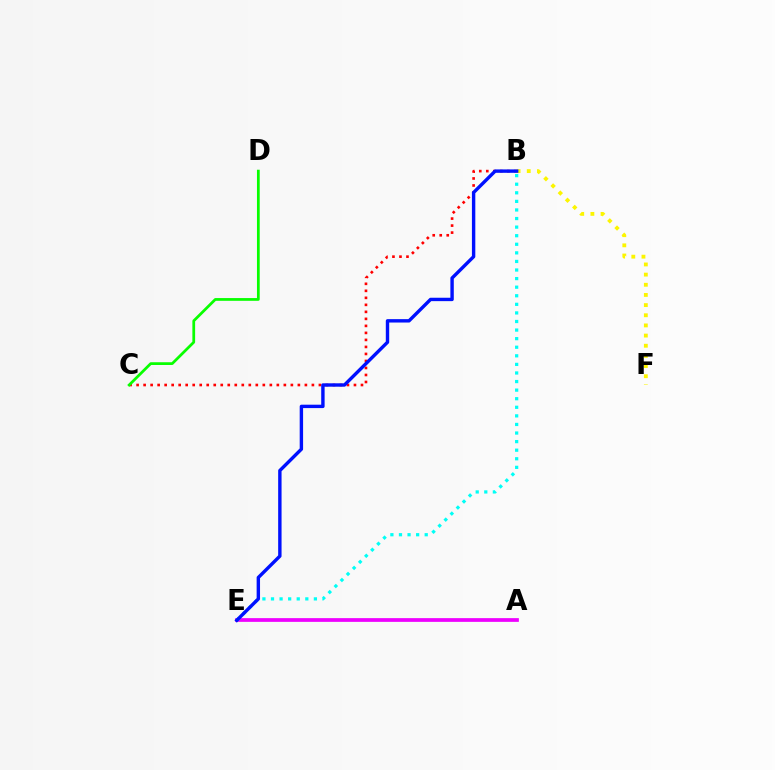{('B', 'C'): [{'color': '#ff0000', 'line_style': 'dotted', 'thickness': 1.91}], ('A', 'E'): [{'color': '#ee00ff', 'line_style': 'solid', 'thickness': 2.68}], ('B', 'F'): [{'color': '#fcf500', 'line_style': 'dotted', 'thickness': 2.76}], ('C', 'D'): [{'color': '#08ff00', 'line_style': 'solid', 'thickness': 1.98}], ('B', 'E'): [{'color': '#00fff6', 'line_style': 'dotted', 'thickness': 2.33}, {'color': '#0010ff', 'line_style': 'solid', 'thickness': 2.44}]}